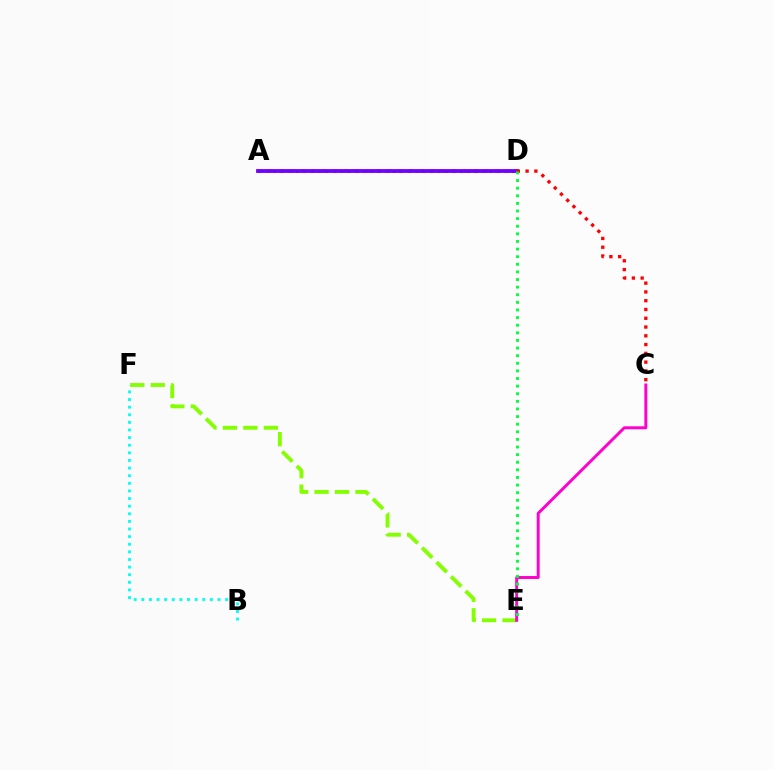{('A', 'D'): [{'color': '#ffbd00', 'line_style': 'dotted', 'thickness': 2.93}, {'color': '#004bff', 'line_style': 'dotted', 'thickness': 2.03}, {'color': '#7200ff', 'line_style': 'solid', 'thickness': 2.74}], ('E', 'F'): [{'color': '#84ff00', 'line_style': 'dashed', 'thickness': 2.78}], ('C', 'E'): [{'color': '#ff00cf', 'line_style': 'solid', 'thickness': 2.13}], ('B', 'F'): [{'color': '#00fff6', 'line_style': 'dotted', 'thickness': 2.07}], ('C', 'D'): [{'color': '#ff0000', 'line_style': 'dotted', 'thickness': 2.38}], ('D', 'E'): [{'color': '#00ff39', 'line_style': 'dotted', 'thickness': 2.07}]}